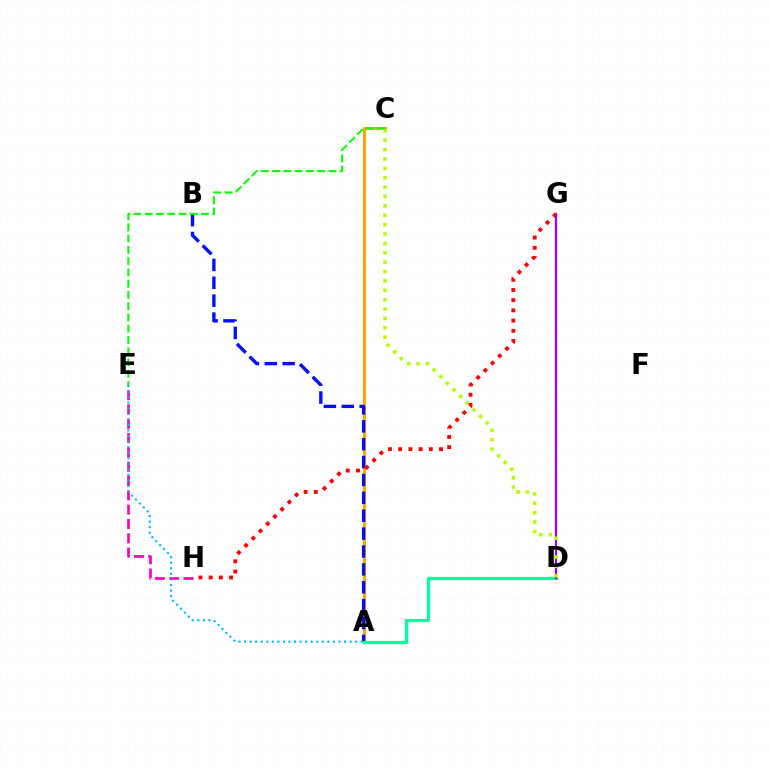{('A', 'C'): [{'color': '#ffa500', 'line_style': 'solid', 'thickness': 2.23}], ('A', 'B'): [{'color': '#0010ff', 'line_style': 'dashed', 'thickness': 2.43}], ('A', 'D'): [{'color': '#00ff9d', 'line_style': 'solid', 'thickness': 2.34}], ('E', 'H'): [{'color': '#ff00bd', 'line_style': 'dashed', 'thickness': 1.94}], ('C', 'E'): [{'color': '#08ff00', 'line_style': 'dashed', 'thickness': 1.53}], ('A', 'E'): [{'color': '#00b5ff', 'line_style': 'dotted', 'thickness': 1.51}], ('D', 'G'): [{'color': '#9b00ff', 'line_style': 'solid', 'thickness': 1.61}], ('C', 'D'): [{'color': '#b3ff00', 'line_style': 'dotted', 'thickness': 2.55}], ('G', 'H'): [{'color': '#ff0000', 'line_style': 'dotted', 'thickness': 2.77}]}